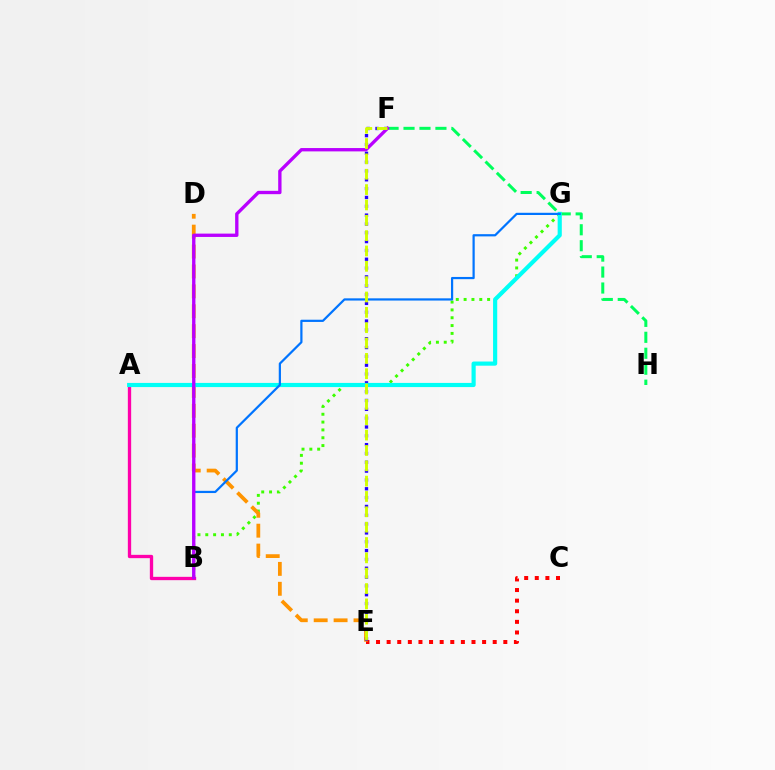{('C', 'E'): [{'color': '#ff0000', 'line_style': 'dotted', 'thickness': 2.88}], ('B', 'G'): [{'color': '#3dff00', 'line_style': 'dotted', 'thickness': 2.13}, {'color': '#0074ff', 'line_style': 'solid', 'thickness': 1.6}], ('A', 'B'): [{'color': '#ff00ac', 'line_style': 'solid', 'thickness': 2.39}], ('F', 'H'): [{'color': '#00ff5c', 'line_style': 'dashed', 'thickness': 2.17}], ('D', 'E'): [{'color': '#ff9400', 'line_style': 'dashed', 'thickness': 2.7}], ('E', 'F'): [{'color': '#2500ff', 'line_style': 'dotted', 'thickness': 2.4}, {'color': '#d1ff00', 'line_style': 'dashed', 'thickness': 2.08}], ('A', 'G'): [{'color': '#00fff6', 'line_style': 'solid', 'thickness': 2.99}], ('B', 'F'): [{'color': '#b900ff', 'line_style': 'solid', 'thickness': 2.4}]}